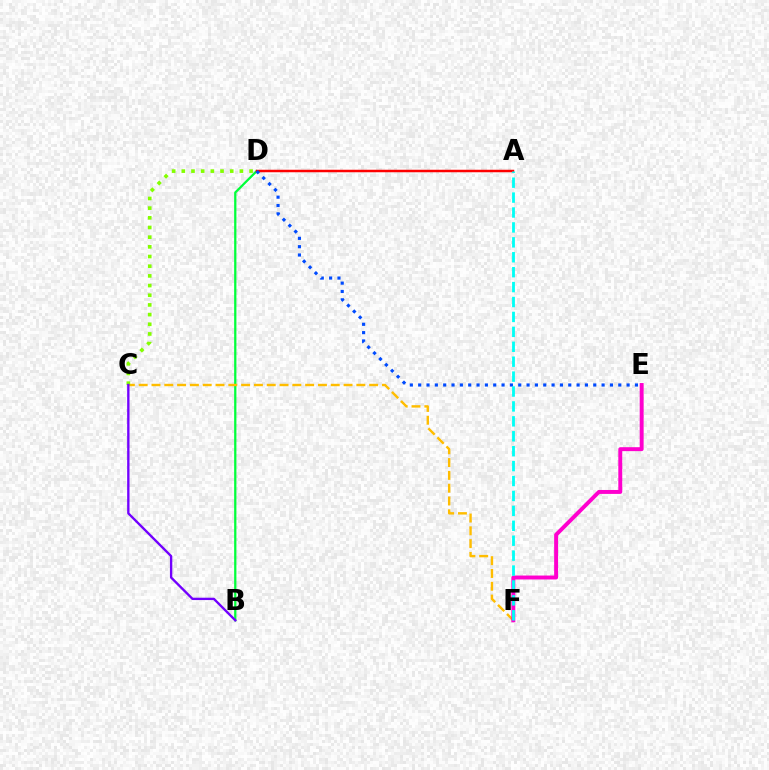{('B', 'D'): [{'color': '#00ff39', 'line_style': 'solid', 'thickness': 1.62}], ('C', 'F'): [{'color': '#ffbd00', 'line_style': 'dashed', 'thickness': 1.74}], ('A', 'D'): [{'color': '#ff0000', 'line_style': 'solid', 'thickness': 1.8}], ('E', 'F'): [{'color': '#ff00cf', 'line_style': 'solid', 'thickness': 2.83}], ('D', 'E'): [{'color': '#004bff', 'line_style': 'dotted', 'thickness': 2.27}], ('C', 'D'): [{'color': '#84ff00', 'line_style': 'dotted', 'thickness': 2.63}], ('A', 'F'): [{'color': '#00fff6', 'line_style': 'dashed', 'thickness': 2.03}], ('B', 'C'): [{'color': '#7200ff', 'line_style': 'solid', 'thickness': 1.69}]}